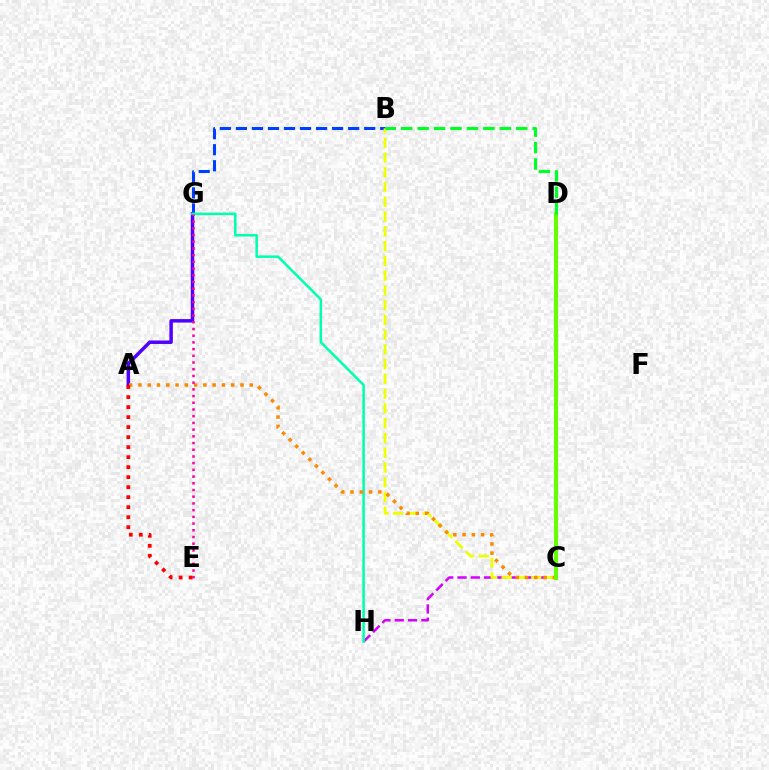{('A', 'G'): [{'color': '#4f00ff', 'line_style': 'solid', 'thickness': 2.5}], ('C', 'H'): [{'color': '#d600ff', 'line_style': 'dashed', 'thickness': 1.81}], ('C', 'D'): [{'color': '#00c7ff', 'line_style': 'dashed', 'thickness': 2.16}, {'color': '#66ff00', 'line_style': 'solid', 'thickness': 2.91}], ('B', 'G'): [{'color': '#003fff', 'line_style': 'dashed', 'thickness': 2.18}], ('G', 'H'): [{'color': '#00ffaf', 'line_style': 'solid', 'thickness': 1.82}], ('B', 'C'): [{'color': '#eeff00', 'line_style': 'dashed', 'thickness': 2.01}], ('A', 'C'): [{'color': '#ff8800', 'line_style': 'dotted', 'thickness': 2.52}], ('E', 'G'): [{'color': '#ff00a0', 'line_style': 'dotted', 'thickness': 1.82}], ('A', 'E'): [{'color': '#ff0000', 'line_style': 'dotted', 'thickness': 2.72}], ('B', 'D'): [{'color': '#00ff27', 'line_style': 'dashed', 'thickness': 2.23}]}